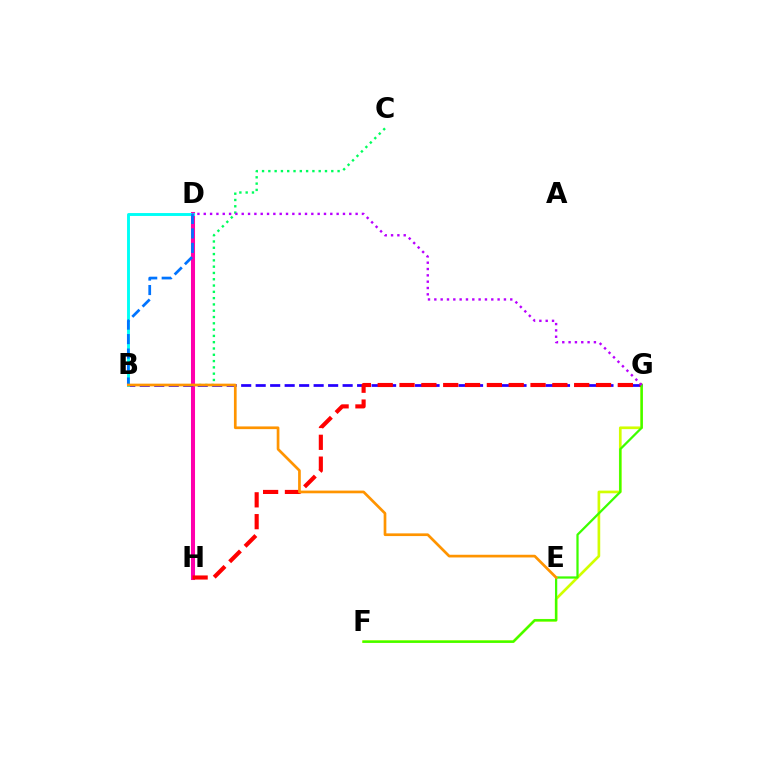{('C', 'H'): [{'color': '#00ff5c', 'line_style': 'dotted', 'thickness': 1.71}], ('F', 'G'): [{'color': '#d1ff00', 'line_style': 'solid', 'thickness': 1.93}, {'color': '#3dff00', 'line_style': 'solid', 'thickness': 1.62}], ('D', 'H'): [{'color': '#ff00ac', 'line_style': 'solid', 'thickness': 2.91}], ('B', 'G'): [{'color': '#2500ff', 'line_style': 'dashed', 'thickness': 1.97}], ('B', 'D'): [{'color': '#00fff6', 'line_style': 'solid', 'thickness': 2.09}, {'color': '#0074ff', 'line_style': 'dashed', 'thickness': 1.97}], ('G', 'H'): [{'color': '#ff0000', 'line_style': 'dashed', 'thickness': 2.97}], ('B', 'E'): [{'color': '#ff9400', 'line_style': 'solid', 'thickness': 1.94}], ('D', 'G'): [{'color': '#b900ff', 'line_style': 'dotted', 'thickness': 1.72}]}